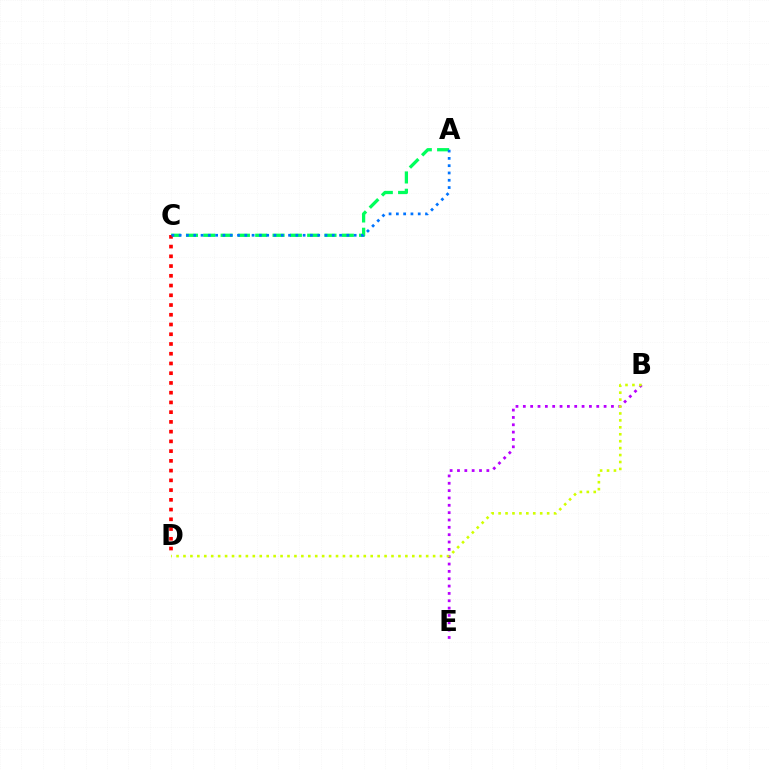{('A', 'C'): [{'color': '#00ff5c', 'line_style': 'dashed', 'thickness': 2.35}, {'color': '#0074ff', 'line_style': 'dotted', 'thickness': 1.98}], ('C', 'D'): [{'color': '#ff0000', 'line_style': 'dotted', 'thickness': 2.65}], ('B', 'E'): [{'color': '#b900ff', 'line_style': 'dotted', 'thickness': 1.99}], ('B', 'D'): [{'color': '#d1ff00', 'line_style': 'dotted', 'thickness': 1.88}]}